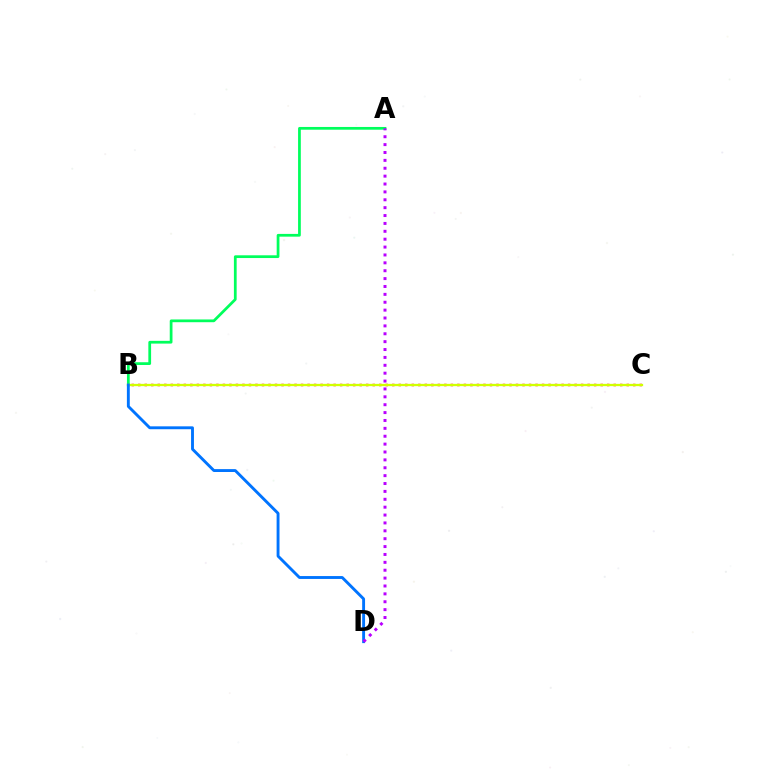{('A', 'B'): [{'color': '#00ff5c', 'line_style': 'solid', 'thickness': 1.98}], ('B', 'C'): [{'color': '#ff0000', 'line_style': 'dotted', 'thickness': 1.77}, {'color': '#d1ff00', 'line_style': 'solid', 'thickness': 1.64}], ('B', 'D'): [{'color': '#0074ff', 'line_style': 'solid', 'thickness': 2.08}], ('A', 'D'): [{'color': '#b900ff', 'line_style': 'dotted', 'thickness': 2.14}]}